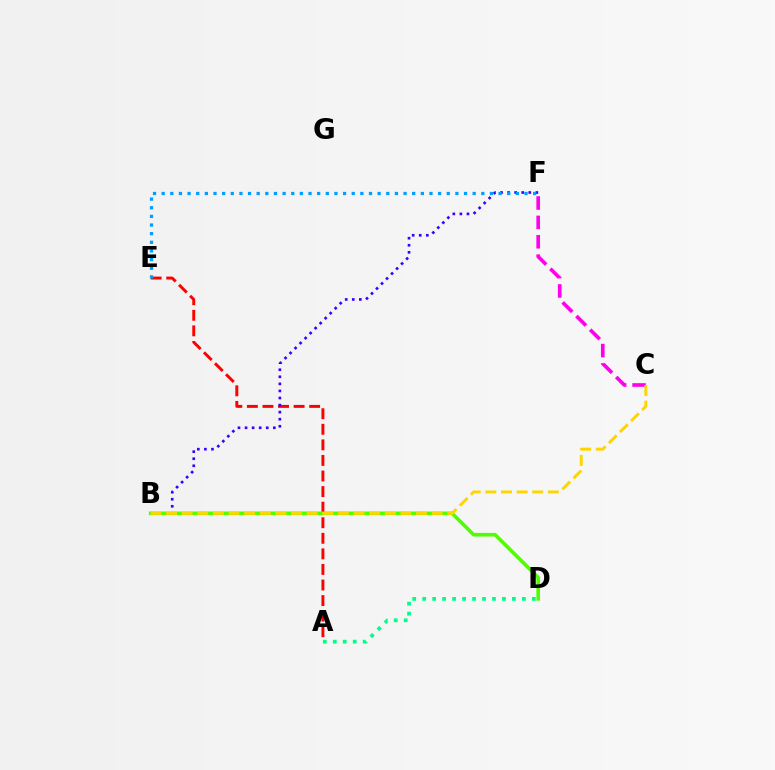{('A', 'E'): [{'color': '#ff0000', 'line_style': 'dashed', 'thickness': 2.12}], ('B', 'F'): [{'color': '#3700ff', 'line_style': 'dotted', 'thickness': 1.92}], ('C', 'F'): [{'color': '#ff00ed', 'line_style': 'dashed', 'thickness': 2.63}], ('B', 'D'): [{'color': '#4fff00', 'line_style': 'solid', 'thickness': 2.61}], ('E', 'F'): [{'color': '#009eff', 'line_style': 'dotted', 'thickness': 2.35}], ('A', 'D'): [{'color': '#00ff86', 'line_style': 'dotted', 'thickness': 2.71}], ('B', 'C'): [{'color': '#ffd500', 'line_style': 'dashed', 'thickness': 2.12}]}